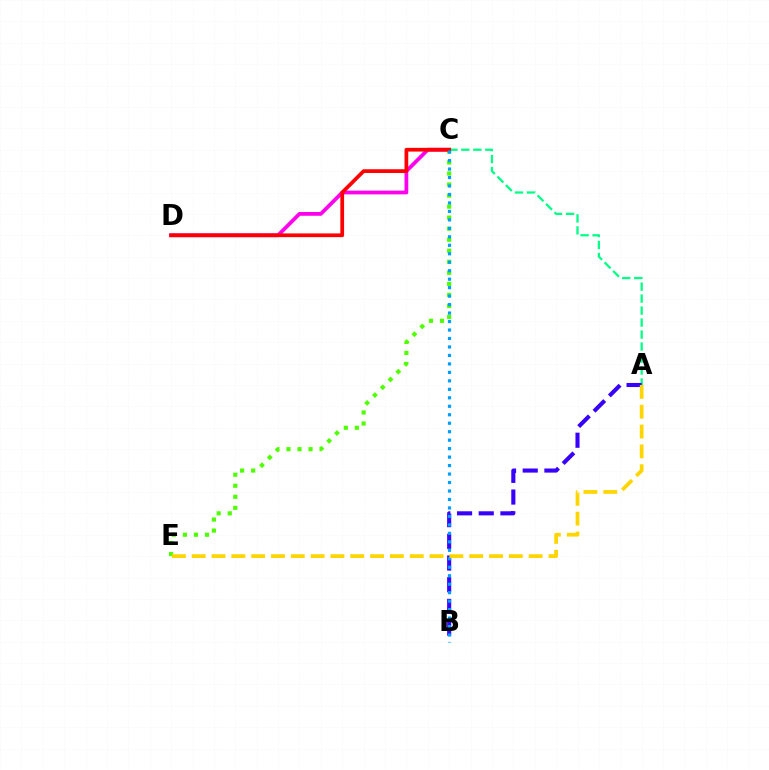{('C', 'D'): [{'color': '#ff00ed', 'line_style': 'solid', 'thickness': 2.71}, {'color': '#ff0000', 'line_style': 'solid', 'thickness': 2.69}], ('C', 'E'): [{'color': '#4fff00', 'line_style': 'dotted', 'thickness': 3.0}], ('A', 'C'): [{'color': '#00ff86', 'line_style': 'dashed', 'thickness': 1.63}], ('A', 'B'): [{'color': '#3700ff', 'line_style': 'dashed', 'thickness': 2.95}], ('B', 'C'): [{'color': '#009eff', 'line_style': 'dotted', 'thickness': 2.3}], ('A', 'E'): [{'color': '#ffd500', 'line_style': 'dashed', 'thickness': 2.69}]}